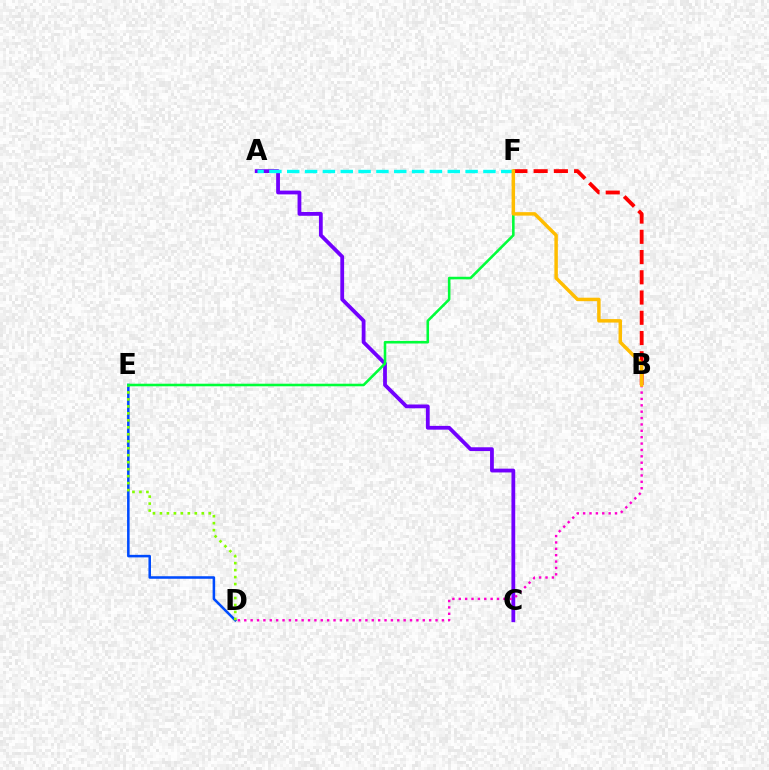{('A', 'C'): [{'color': '#7200ff', 'line_style': 'solid', 'thickness': 2.73}], ('A', 'F'): [{'color': '#00fff6', 'line_style': 'dashed', 'thickness': 2.42}], ('B', 'F'): [{'color': '#ff0000', 'line_style': 'dashed', 'thickness': 2.75}, {'color': '#ffbd00', 'line_style': 'solid', 'thickness': 2.5}], ('D', 'E'): [{'color': '#004bff', 'line_style': 'solid', 'thickness': 1.83}, {'color': '#84ff00', 'line_style': 'dotted', 'thickness': 1.9}], ('B', 'D'): [{'color': '#ff00cf', 'line_style': 'dotted', 'thickness': 1.73}], ('E', 'F'): [{'color': '#00ff39', 'line_style': 'solid', 'thickness': 1.85}]}